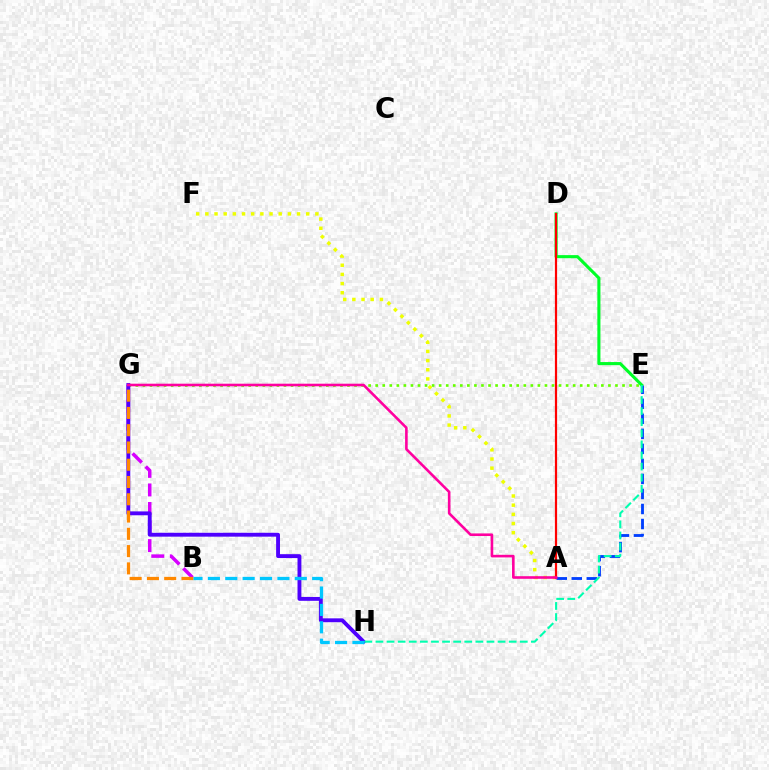{('A', 'E'): [{'color': '#003fff', 'line_style': 'dashed', 'thickness': 2.04}], ('A', 'F'): [{'color': '#eeff00', 'line_style': 'dotted', 'thickness': 2.49}], ('E', 'G'): [{'color': '#66ff00', 'line_style': 'dotted', 'thickness': 1.92}], ('B', 'G'): [{'color': '#d600ff', 'line_style': 'dashed', 'thickness': 2.52}, {'color': '#ff8800', 'line_style': 'dashed', 'thickness': 2.35}], ('G', 'H'): [{'color': '#4f00ff', 'line_style': 'solid', 'thickness': 2.79}], ('D', 'E'): [{'color': '#00ff27', 'line_style': 'solid', 'thickness': 2.23}], ('E', 'H'): [{'color': '#00ffaf', 'line_style': 'dashed', 'thickness': 1.51}], ('A', 'D'): [{'color': '#ff0000', 'line_style': 'solid', 'thickness': 1.59}], ('A', 'G'): [{'color': '#ff00a0', 'line_style': 'solid', 'thickness': 1.88}], ('B', 'H'): [{'color': '#00c7ff', 'line_style': 'dashed', 'thickness': 2.36}]}